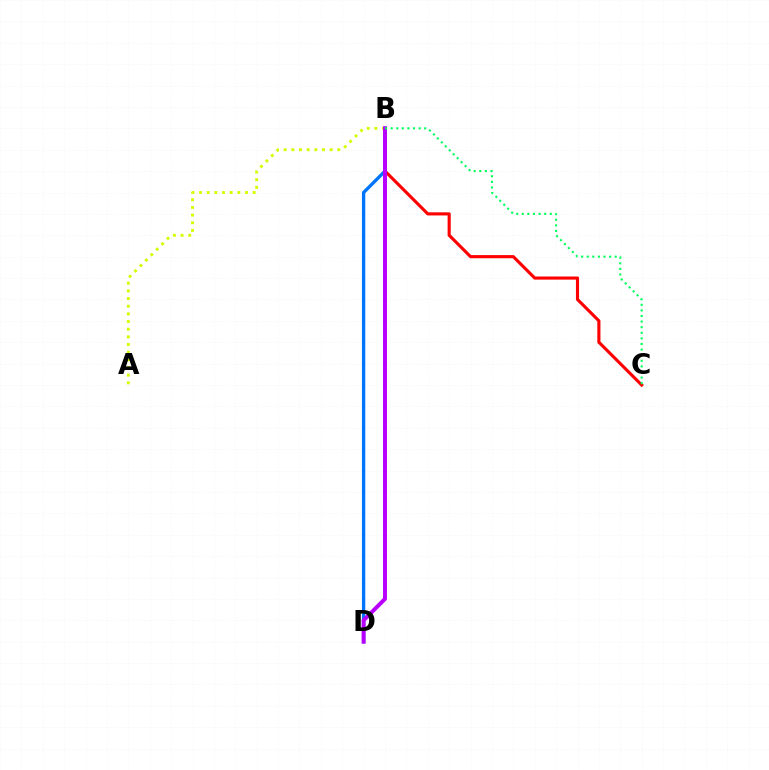{('B', 'C'): [{'color': '#ff0000', 'line_style': 'solid', 'thickness': 2.25}, {'color': '#00ff5c', 'line_style': 'dotted', 'thickness': 1.52}], ('B', 'D'): [{'color': '#0074ff', 'line_style': 'solid', 'thickness': 2.39}, {'color': '#b900ff', 'line_style': 'solid', 'thickness': 2.85}], ('A', 'B'): [{'color': '#d1ff00', 'line_style': 'dotted', 'thickness': 2.08}]}